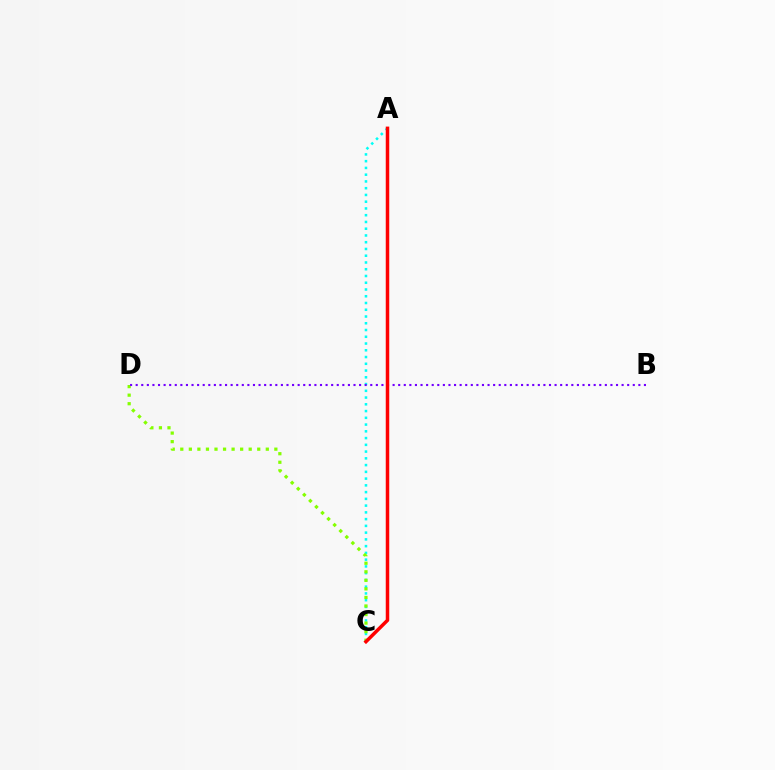{('A', 'C'): [{'color': '#00fff6', 'line_style': 'dotted', 'thickness': 1.84}, {'color': '#ff0000', 'line_style': 'solid', 'thickness': 2.51}], ('C', 'D'): [{'color': '#84ff00', 'line_style': 'dotted', 'thickness': 2.32}], ('B', 'D'): [{'color': '#7200ff', 'line_style': 'dotted', 'thickness': 1.52}]}